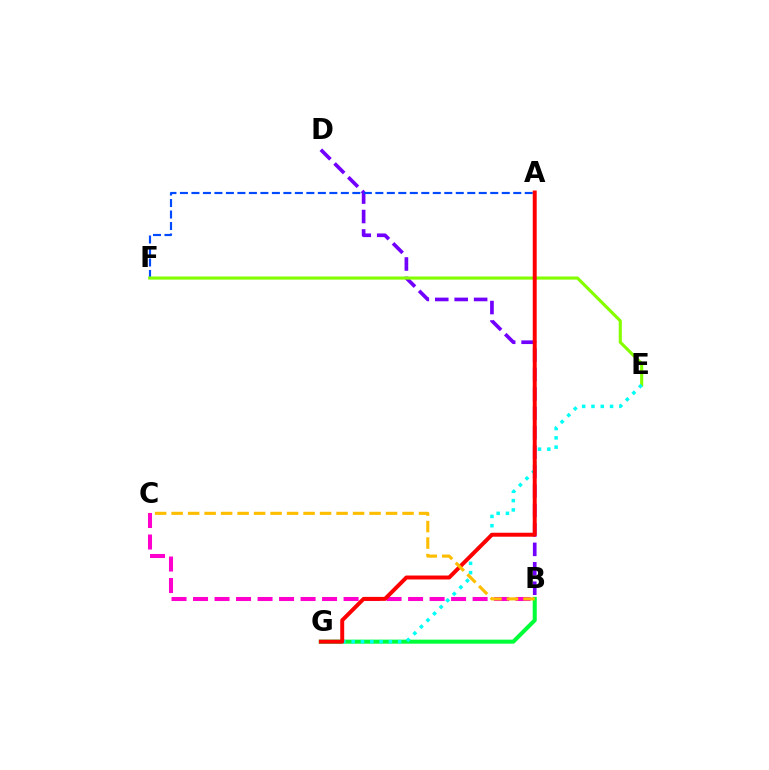{('B', 'C'): [{'color': '#ff00cf', 'line_style': 'dashed', 'thickness': 2.92}, {'color': '#ffbd00', 'line_style': 'dashed', 'thickness': 2.24}], ('B', 'D'): [{'color': '#7200ff', 'line_style': 'dashed', 'thickness': 2.64}], ('B', 'G'): [{'color': '#00ff39', 'line_style': 'solid', 'thickness': 2.91}], ('A', 'F'): [{'color': '#004bff', 'line_style': 'dashed', 'thickness': 1.56}], ('E', 'F'): [{'color': '#84ff00', 'line_style': 'solid', 'thickness': 2.24}], ('E', 'G'): [{'color': '#00fff6', 'line_style': 'dotted', 'thickness': 2.53}], ('A', 'G'): [{'color': '#ff0000', 'line_style': 'solid', 'thickness': 2.85}]}